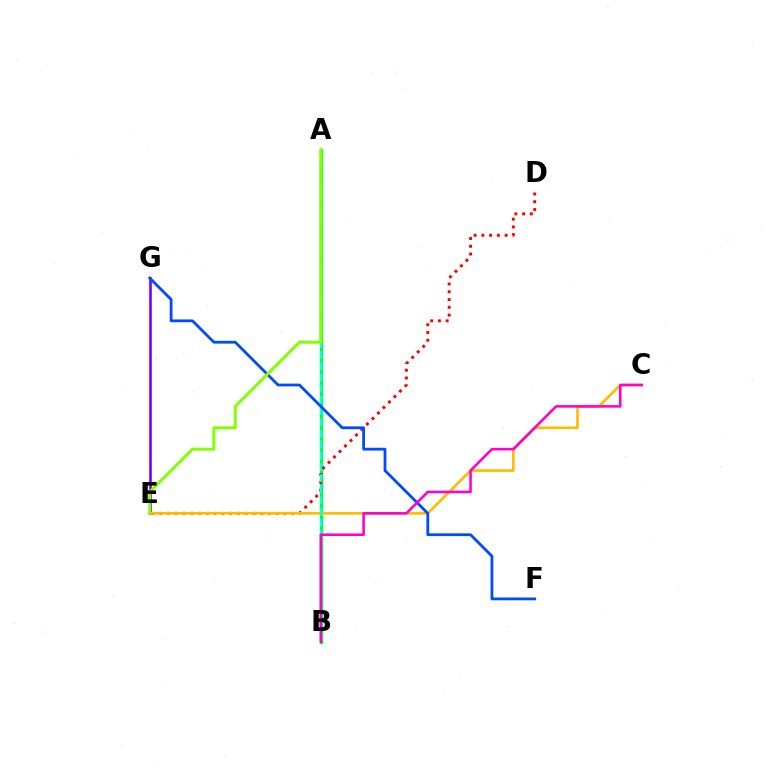{('E', 'G'): [{'color': '#7200ff', 'line_style': 'solid', 'thickness': 1.88}], ('A', 'B'): [{'color': '#00ff39', 'line_style': 'solid', 'thickness': 2.44}, {'color': '#00fff6', 'line_style': 'dashed', 'thickness': 1.52}], ('D', 'E'): [{'color': '#ff0000', 'line_style': 'dotted', 'thickness': 2.11}], ('C', 'E'): [{'color': '#ffbd00', 'line_style': 'solid', 'thickness': 1.93}], ('F', 'G'): [{'color': '#004bff', 'line_style': 'solid', 'thickness': 2.01}], ('A', 'E'): [{'color': '#84ff00', 'line_style': 'solid', 'thickness': 2.16}], ('B', 'C'): [{'color': '#ff00cf', 'line_style': 'solid', 'thickness': 1.85}]}